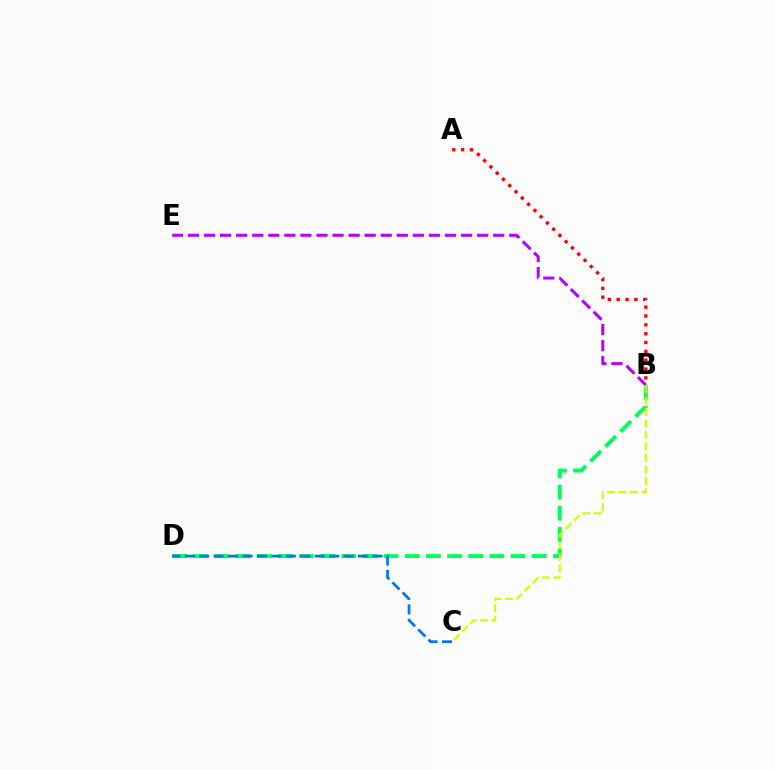{('A', 'B'): [{'color': '#ff0000', 'line_style': 'dotted', 'thickness': 2.4}], ('B', 'D'): [{'color': '#00ff5c', 'line_style': 'dashed', 'thickness': 2.87}], ('C', 'D'): [{'color': '#0074ff', 'line_style': 'dashed', 'thickness': 1.96}], ('B', 'E'): [{'color': '#b900ff', 'line_style': 'dashed', 'thickness': 2.18}], ('B', 'C'): [{'color': '#d1ff00', 'line_style': 'dashed', 'thickness': 1.56}]}